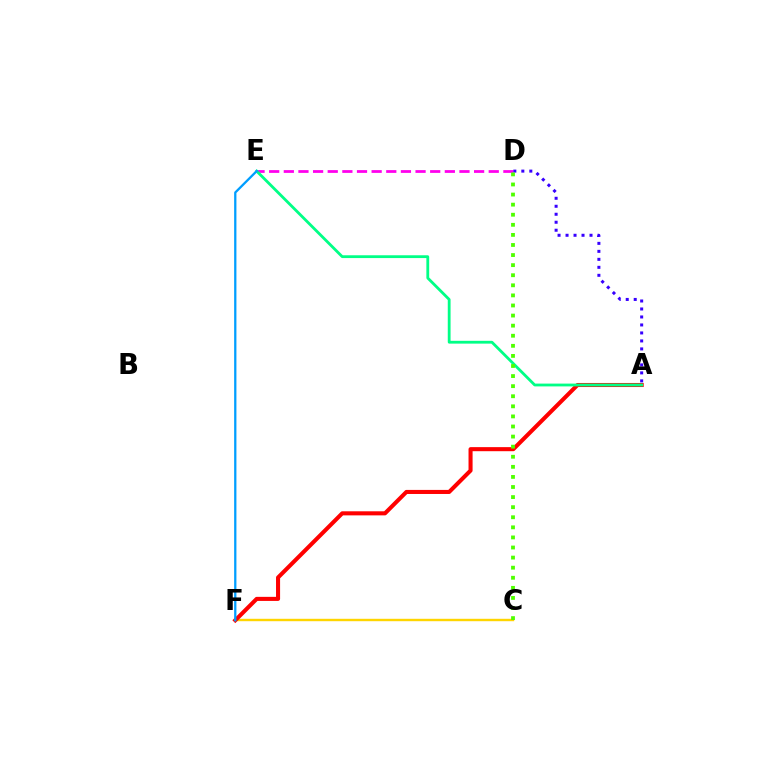{('D', 'E'): [{'color': '#ff00ed', 'line_style': 'dashed', 'thickness': 1.99}], ('A', 'D'): [{'color': '#3700ff', 'line_style': 'dotted', 'thickness': 2.17}], ('C', 'F'): [{'color': '#ffd500', 'line_style': 'solid', 'thickness': 1.74}], ('A', 'F'): [{'color': '#ff0000', 'line_style': 'solid', 'thickness': 2.93}], ('A', 'E'): [{'color': '#00ff86', 'line_style': 'solid', 'thickness': 2.02}], ('C', 'D'): [{'color': '#4fff00', 'line_style': 'dotted', 'thickness': 2.74}], ('E', 'F'): [{'color': '#009eff', 'line_style': 'solid', 'thickness': 1.64}]}